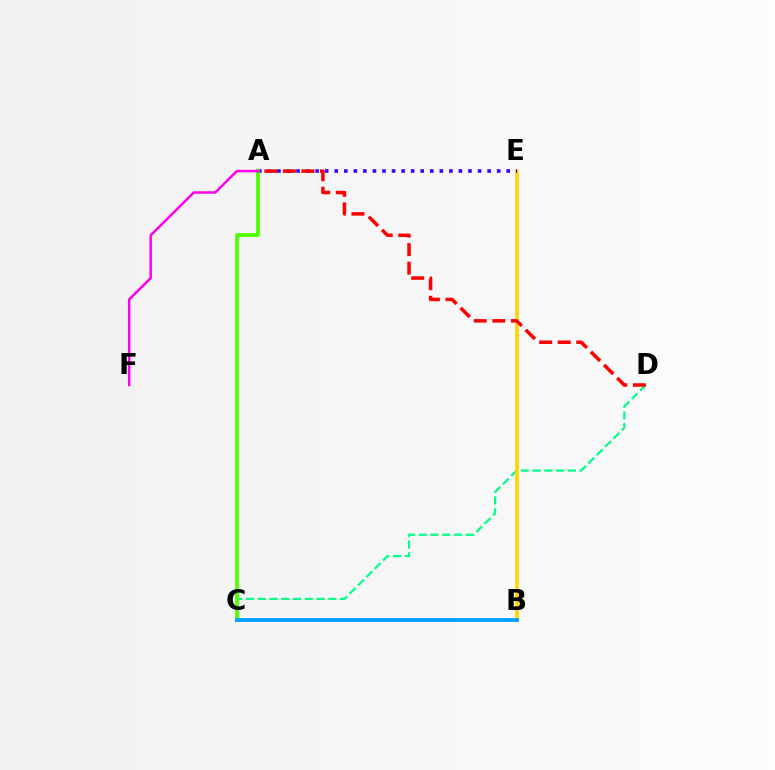{('C', 'D'): [{'color': '#00ff86', 'line_style': 'dashed', 'thickness': 1.6}], ('B', 'E'): [{'color': '#ffd500', 'line_style': 'solid', 'thickness': 2.62}], ('A', 'E'): [{'color': '#3700ff', 'line_style': 'dotted', 'thickness': 2.6}], ('A', 'C'): [{'color': '#4fff00', 'line_style': 'solid', 'thickness': 2.72}], ('A', 'D'): [{'color': '#ff0000', 'line_style': 'dashed', 'thickness': 2.52}], ('A', 'F'): [{'color': '#ff00ed', 'line_style': 'solid', 'thickness': 1.8}], ('B', 'C'): [{'color': '#009eff', 'line_style': 'solid', 'thickness': 2.7}]}